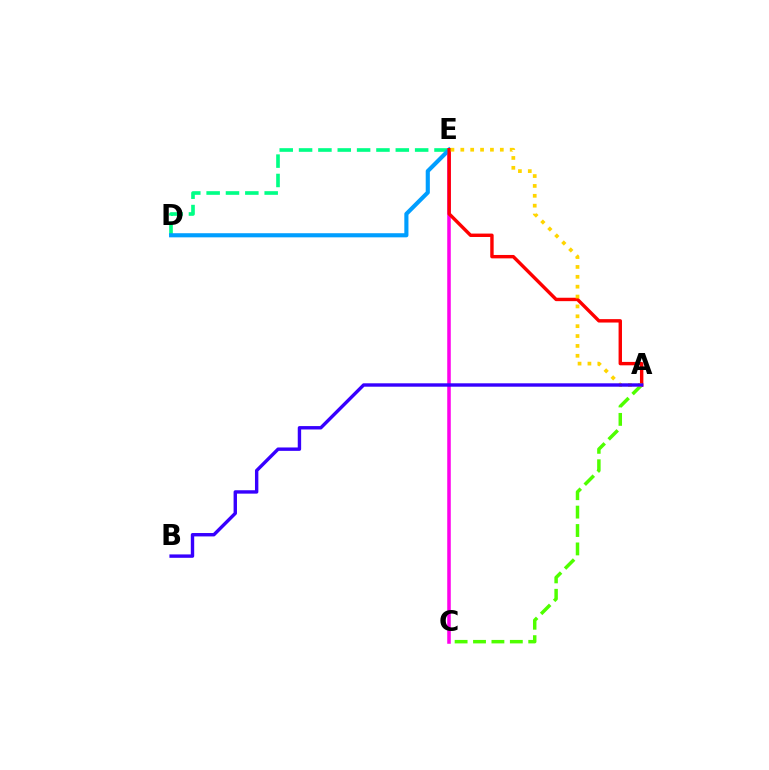{('C', 'E'): [{'color': '#ff00ed', 'line_style': 'solid', 'thickness': 2.55}], ('A', 'C'): [{'color': '#4fff00', 'line_style': 'dashed', 'thickness': 2.5}], ('D', 'E'): [{'color': '#00ff86', 'line_style': 'dashed', 'thickness': 2.63}, {'color': '#009eff', 'line_style': 'solid', 'thickness': 2.97}], ('A', 'E'): [{'color': '#ff0000', 'line_style': 'solid', 'thickness': 2.45}, {'color': '#ffd500', 'line_style': 'dotted', 'thickness': 2.68}], ('A', 'B'): [{'color': '#3700ff', 'line_style': 'solid', 'thickness': 2.44}]}